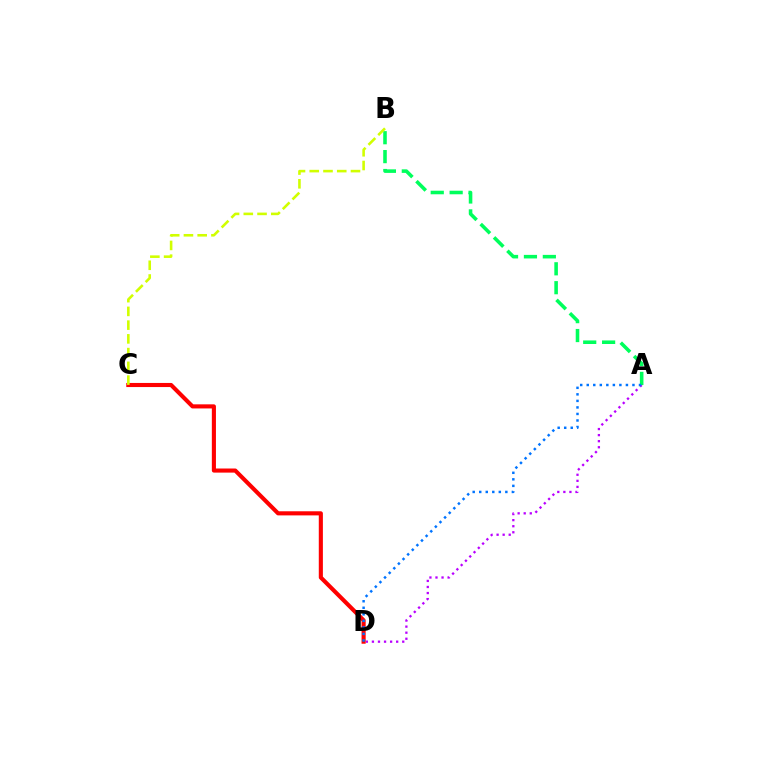{('A', 'D'): [{'color': '#b900ff', 'line_style': 'dotted', 'thickness': 1.65}, {'color': '#0074ff', 'line_style': 'dotted', 'thickness': 1.77}], ('A', 'B'): [{'color': '#00ff5c', 'line_style': 'dashed', 'thickness': 2.57}], ('C', 'D'): [{'color': '#ff0000', 'line_style': 'solid', 'thickness': 2.96}], ('B', 'C'): [{'color': '#d1ff00', 'line_style': 'dashed', 'thickness': 1.87}]}